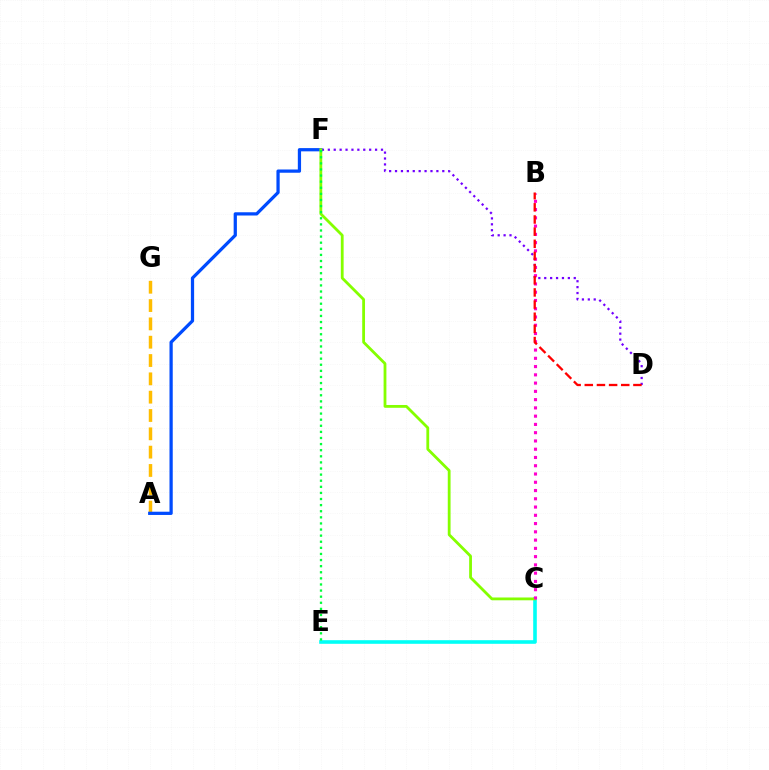{('A', 'G'): [{'color': '#ffbd00', 'line_style': 'dashed', 'thickness': 2.49}], ('D', 'F'): [{'color': '#7200ff', 'line_style': 'dotted', 'thickness': 1.6}], ('A', 'F'): [{'color': '#004bff', 'line_style': 'solid', 'thickness': 2.33}], ('C', 'E'): [{'color': '#00fff6', 'line_style': 'solid', 'thickness': 2.6}], ('C', 'F'): [{'color': '#84ff00', 'line_style': 'solid', 'thickness': 2.02}], ('B', 'C'): [{'color': '#ff00cf', 'line_style': 'dotted', 'thickness': 2.25}], ('B', 'D'): [{'color': '#ff0000', 'line_style': 'dashed', 'thickness': 1.65}], ('E', 'F'): [{'color': '#00ff39', 'line_style': 'dotted', 'thickness': 1.66}]}